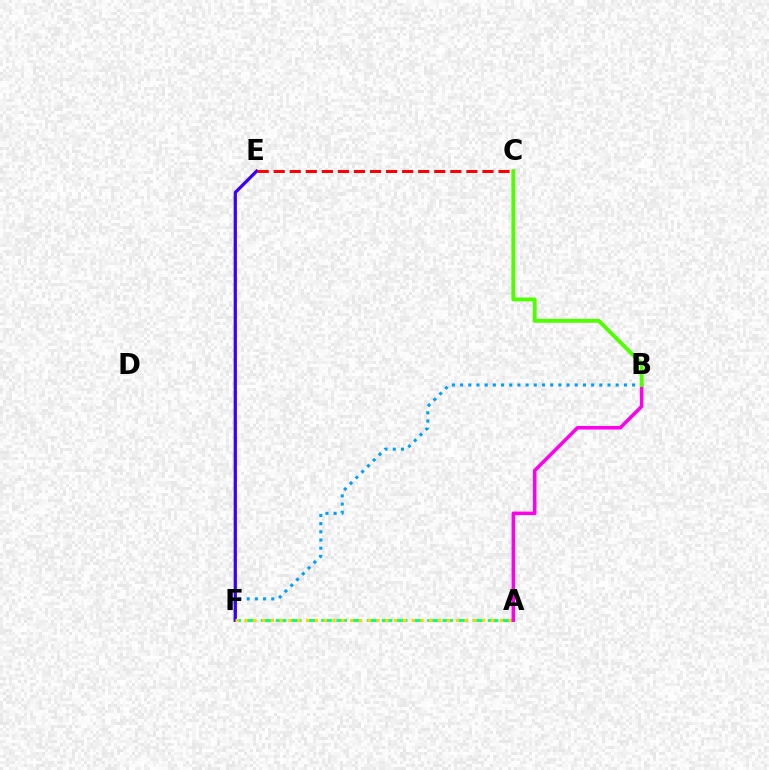{('A', 'F'): [{'color': '#00ff86', 'line_style': 'dashed', 'thickness': 2.06}, {'color': '#ffd500', 'line_style': 'dotted', 'thickness': 2.39}], ('B', 'F'): [{'color': '#009eff', 'line_style': 'dotted', 'thickness': 2.22}], ('E', 'F'): [{'color': '#3700ff', 'line_style': 'solid', 'thickness': 2.34}], ('C', 'E'): [{'color': '#ff0000', 'line_style': 'dashed', 'thickness': 2.18}], ('A', 'B'): [{'color': '#ff00ed', 'line_style': 'solid', 'thickness': 2.56}], ('B', 'C'): [{'color': '#4fff00', 'line_style': 'solid', 'thickness': 2.79}]}